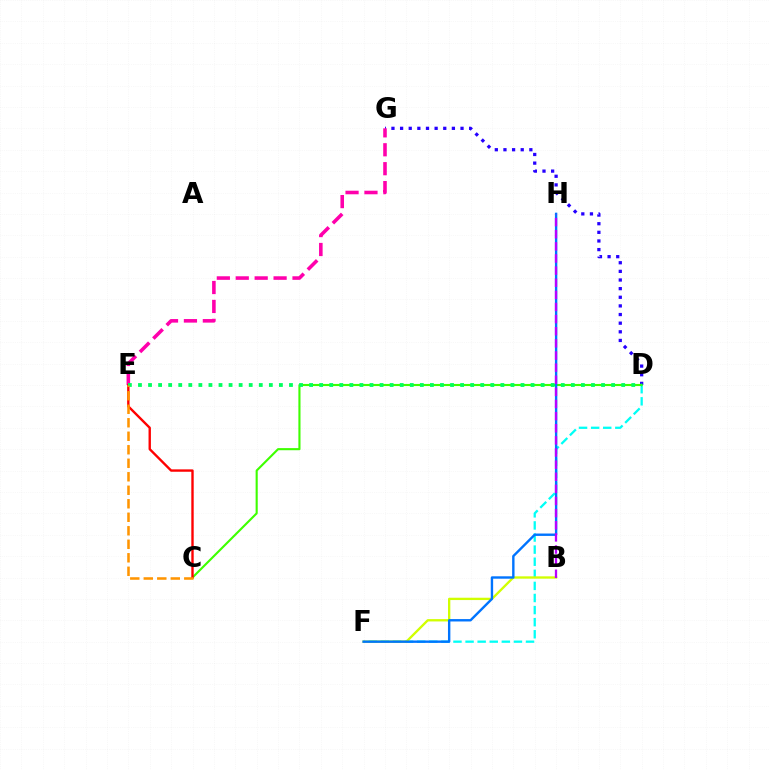{('D', 'G'): [{'color': '#2500ff', 'line_style': 'dotted', 'thickness': 2.35}], ('D', 'F'): [{'color': '#00fff6', 'line_style': 'dashed', 'thickness': 1.64}], ('B', 'F'): [{'color': '#d1ff00', 'line_style': 'solid', 'thickness': 1.68}], ('E', 'G'): [{'color': '#ff00ac', 'line_style': 'dashed', 'thickness': 2.57}], ('C', 'D'): [{'color': '#3dff00', 'line_style': 'solid', 'thickness': 1.52}], ('F', 'H'): [{'color': '#0074ff', 'line_style': 'solid', 'thickness': 1.72}], ('C', 'E'): [{'color': '#ff0000', 'line_style': 'solid', 'thickness': 1.71}, {'color': '#ff9400', 'line_style': 'dashed', 'thickness': 1.83}], ('D', 'E'): [{'color': '#00ff5c', 'line_style': 'dotted', 'thickness': 2.74}], ('B', 'H'): [{'color': '#b900ff', 'line_style': 'dashed', 'thickness': 1.65}]}